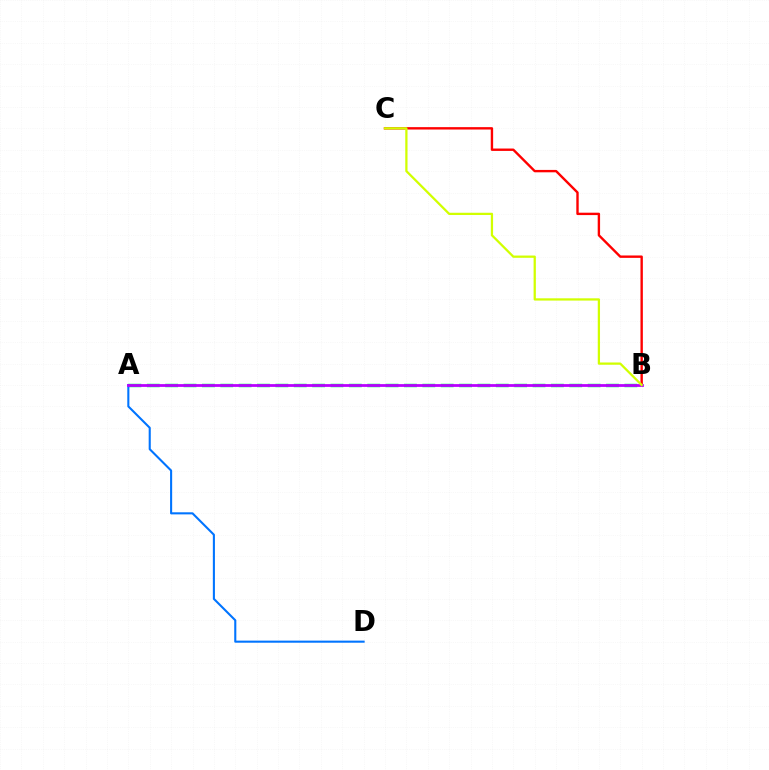{('A', 'B'): [{'color': '#00ff5c', 'line_style': 'dashed', 'thickness': 2.5}, {'color': '#b900ff', 'line_style': 'solid', 'thickness': 1.99}], ('A', 'D'): [{'color': '#0074ff', 'line_style': 'solid', 'thickness': 1.51}], ('B', 'C'): [{'color': '#ff0000', 'line_style': 'solid', 'thickness': 1.72}, {'color': '#d1ff00', 'line_style': 'solid', 'thickness': 1.63}]}